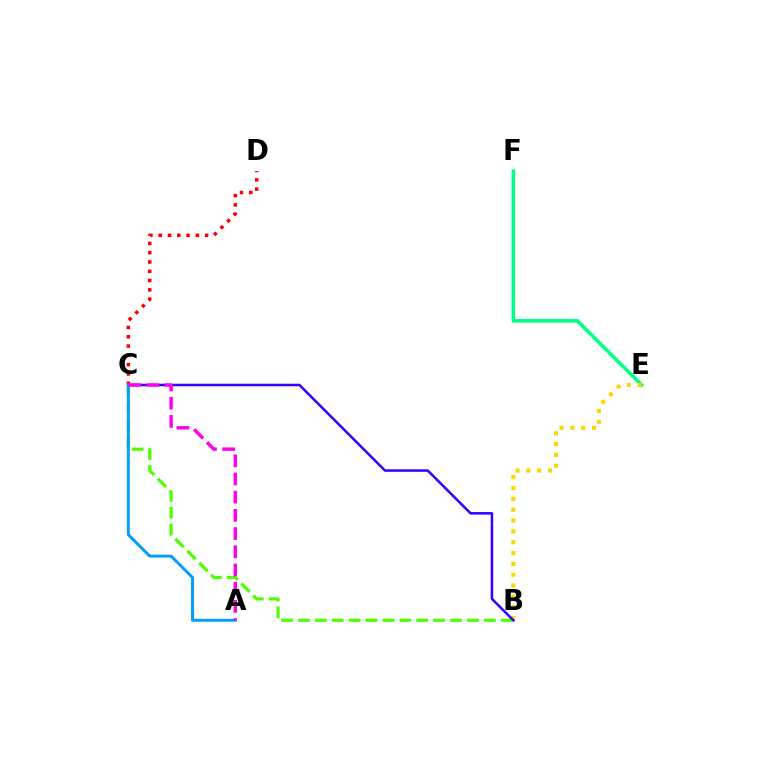{('E', 'F'): [{'color': '#00ff86', 'line_style': 'solid', 'thickness': 2.56}], ('B', 'E'): [{'color': '#ffd500', 'line_style': 'dotted', 'thickness': 2.94}], ('C', 'D'): [{'color': '#ff0000', 'line_style': 'dotted', 'thickness': 2.53}], ('B', 'C'): [{'color': '#4fff00', 'line_style': 'dashed', 'thickness': 2.3}, {'color': '#3700ff', 'line_style': 'solid', 'thickness': 1.83}], ('A', 'C'): [{'color': '#009eff', 'line_style': 'solid', 'thickness': 2.12}, {'color': '#ff00ed', 'line_style': 'dashed', 'thickness': 2.47}]}